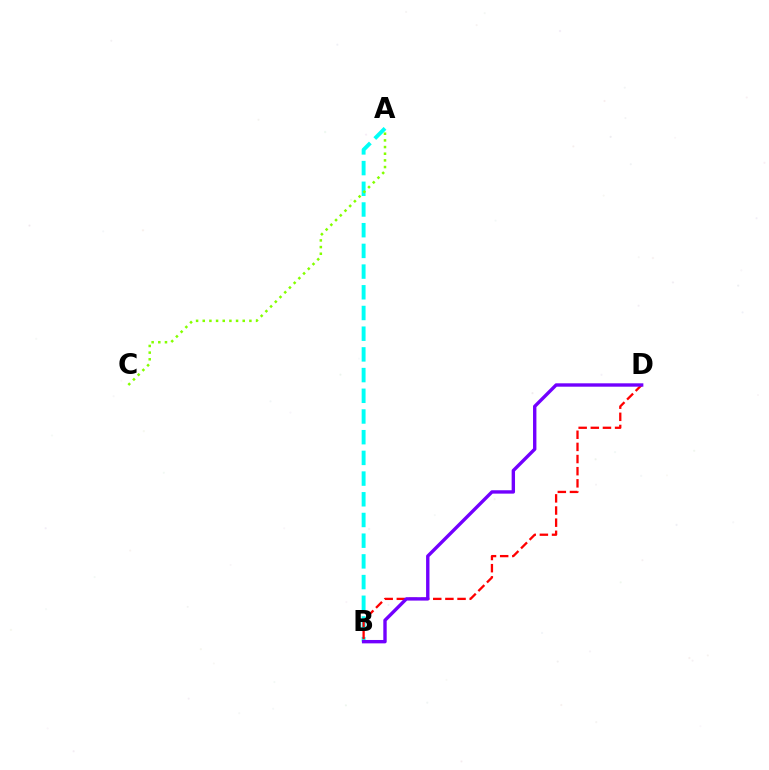{('A', 'B'): [{'color': '#00fff6', 'line_style': 'dashed', 'thickness': 2.81}], ('B', 'D'): [{'color': '#ff0000', 'line_style': 'dashed', 'thickness': 1.65}, {'color': '#7200ff', 'line_style': 'solid', 'thickness': 2.43}], ('A', 'C'): [{'color': '#84ff00', 'line_style': 'dotted', 'thickness': 1.81}]}